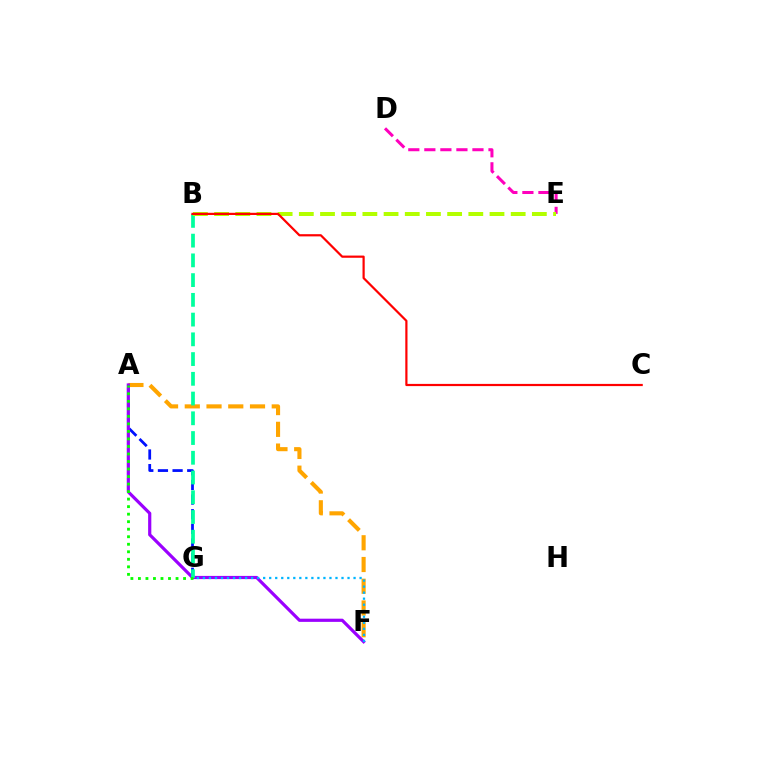{('A', 'F'): [{'color': '#ffa500', 'line_style': 'dashed', 'thickness': 2.95}, {'color': '#9b00ff', 'line_style': 'solid', 'thickness': 2.29}], ('A', 'G'): [{'color': '#0010ff', 'line_style': 'dashed', 'thickness': 1.99}, {'color': '#08ff00', 'line_style': 'dotted', 'thickness': 2.04}], ('B', 'G'): [{'color': '#00ff9d', 'line_style': 'dashed', 'thickness': 2.68}], ('F', 'G'): [{'color': '#00b5ff', 'line_style': 'dotted', 'thickness': 1.64}], ('D', 'E'): [{'color': '#ff00bd', 'line_style': 'dashed', 'thickness': 2.18}], ('B', 'E'): [{'color': '#b3ff00', 'line_style': 'dashed', 'thickness': 2.88}], ('B', 'C'): [{'color': '#ff0000', 'line_style': 'solid', 'thickness': 1.59}]}